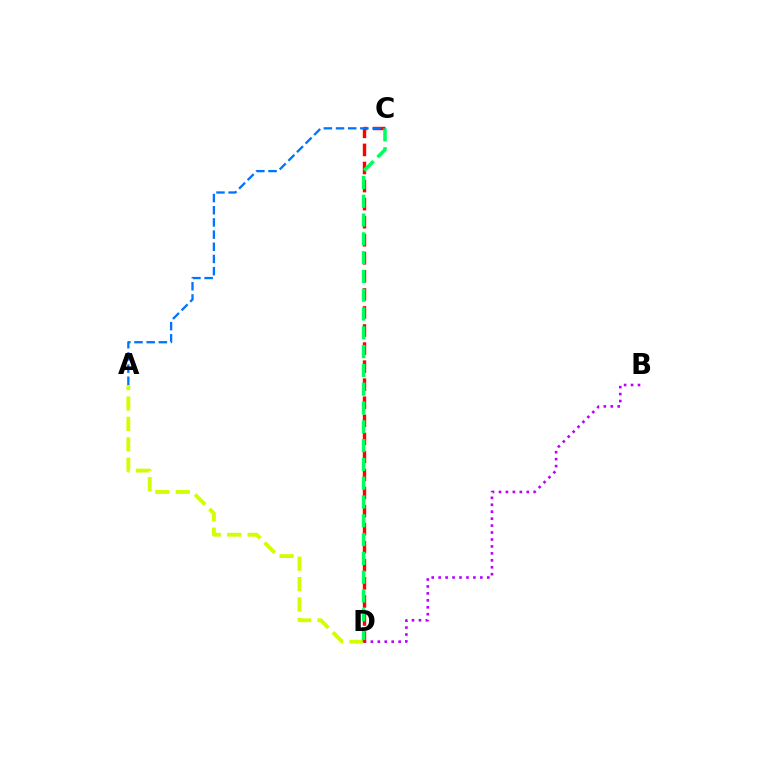{('B', 'D'): [{'color': '#b900ff', 'line_style': 'dotted', 'thickness': 1.89}], ('A', 'D'): [{'color': '#d1ff00', 'line_style': 'dashed', 'thickness': 2.77}], ('C', 'D'): [{'color': '#ff0000', 'line_style': 'dashed', 'thickness': 2.45}, {'color': '#00ff5c', 'line_style': 'dashed', 'thickness': 2.55}], ('A', 'C'): [{'color': '#0074ff', 'line_style': 'dashed', 'thickness': 1.65}]}